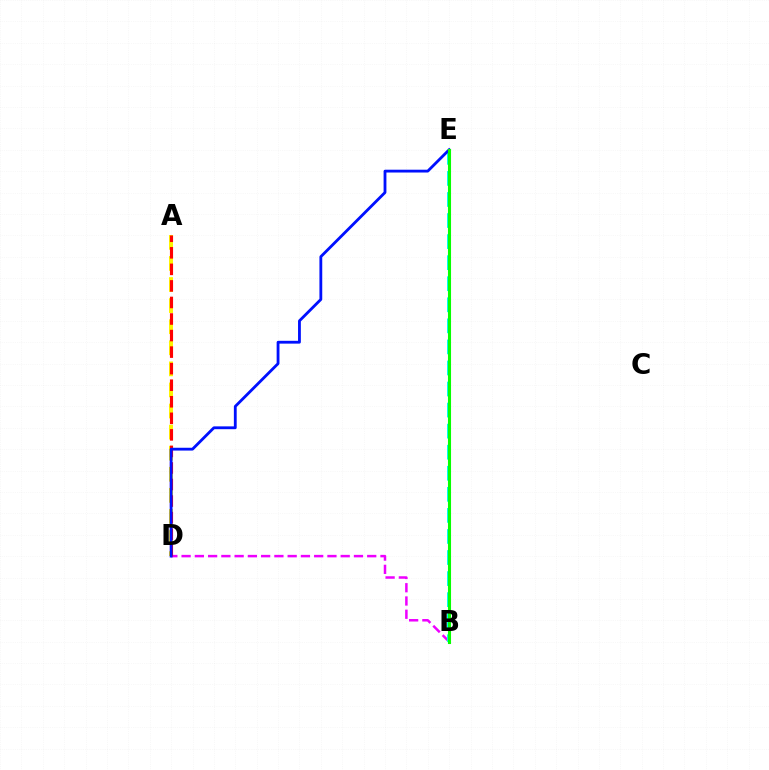{('B', 'D'): [{'color': '#ee00ff', 'line_style': 'dashed', 'thickness': 1.8}], ('A', 'D'): [{'color': '#fcf500', 'line_style': 'dashed', 'thickness': 2.86}, {'color': '#ff0000', 'line_style': 'dashed', 'thickness': 2.25}], ('B', 'E'): [{'color': '#00fff6', 'line_style': 'dashed', 'thickness': 2.86}, {'color': '#08ff00', 'line_style': 'solid', 'thickness': 2.22}], ('D', 'E'): [{'color': '#0010ff', 'line_style': 'solid', 'thickness': 2.03}]}